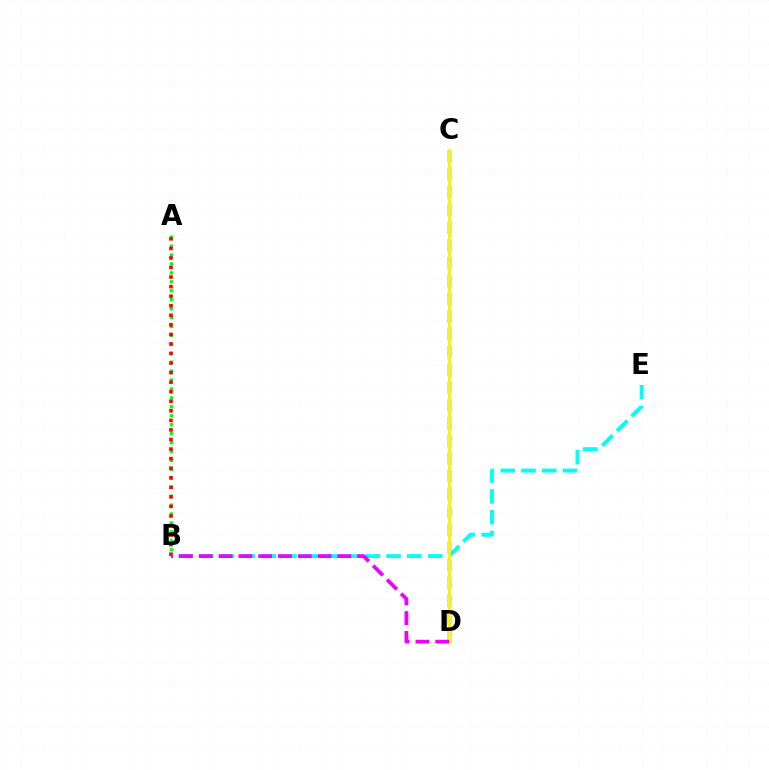{('A', 'B'): [{'color': '#08ff00', 'line_style': 'dotted', 'thickness': 2.43}, {'color': '#ff0000', 'line_style': 'dotted', 'thickness': 2.6}], ('C', 'D'): [{'color': '#0010ff', 'line_style': 'dashed', 'thickness': 2.41}, {'color': '#fcf500', 'line_style': 'solid', 'thickness': 2.31}], ('B', 'E'): [{'color': '#00fff6', 'line_style': 'dashed', 'thickness': 2.83}], ('B', 'D'): [{'color': '#ee00ff', 'line_style': 'dashed', 'thickness': 2.69}]}